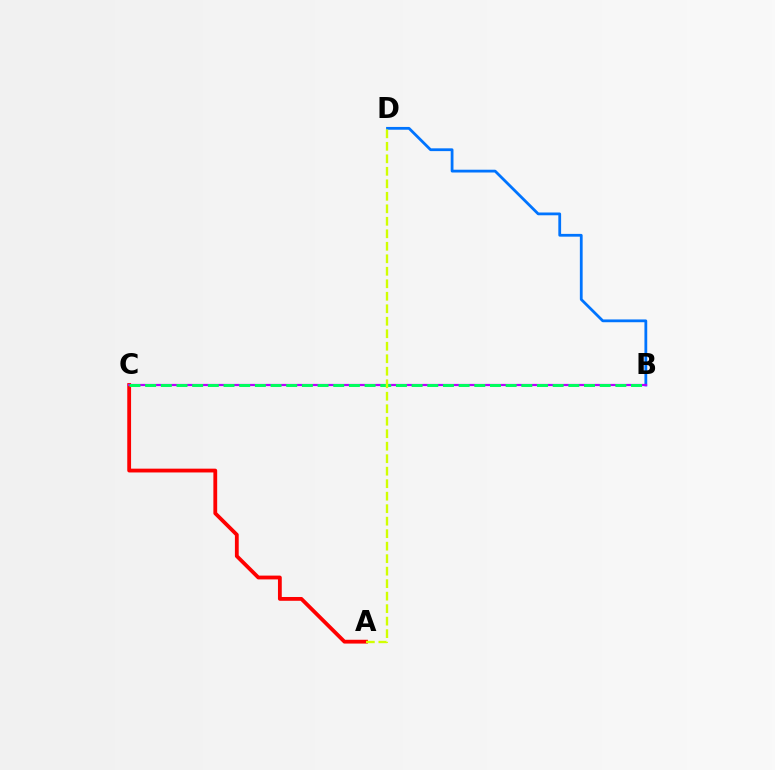{('B', 'D'): [{'color': '#0074ff', 'line_style': 'solid', 'thickness': 2.0}], ('A', 'C'): [{'color': '#ff0000', 'line_style': 'solid', 'thickness': 2.74}], ('B', 'C'): [{'color': '#b900ff', 'line_style': 'solid', 'thickness': 1.6}, {'color': '#00ff5c', 'line_style': 'dashed', 'thickness': 2.13}], ('A', 'D'): [{'color': '#d1ff00', 'line_style': 'dashed', 'thickness': 1.7}]}